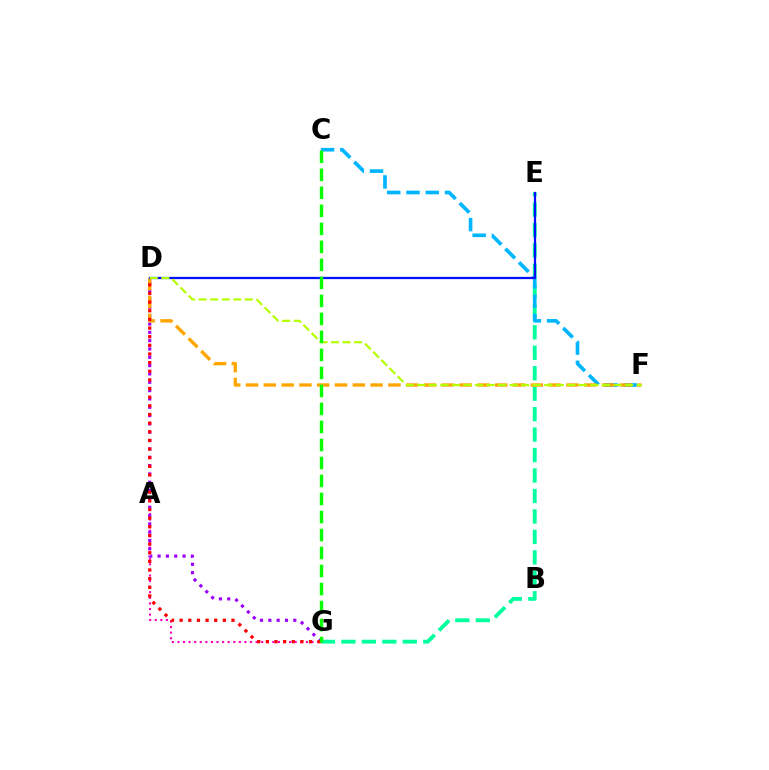{('E', 'G'): [{'color': '#00ff9d', 'line_style': 'dashed', 'thickness': 2.78}], ('A', 'G'): [{'color': '#ff00bd', 'line_style': 'dotted', 'thickness': 1.52}], ('D', 'G'): [{'color': '#9b00ff', 'line_style': 'dotted', 'thickness': 2.26}, {'color': '#ff0000', 'line_style': 'dotted', 'thickness': 2.35}], ('C', 'F'): [{'color': '#00b5ff', 'line_style': 'dashed', 'thickness': 2.62}], ('D', 'F'): [{'color': '#ffa500', 'line_style': 'dashed', 'thickness': 2.42}, {'color': '#b3ff00', 'line_style': 'dashed', 'thickness': 1.57}], ('D', 'E'): [{'color': '#0010ff', 'line_style': 'solid', 'thickness': 1.62}], ('C', 'G'): [{'color': '#08ff00', 'line_style': 'dashed', 'thickness': 2.45}]}